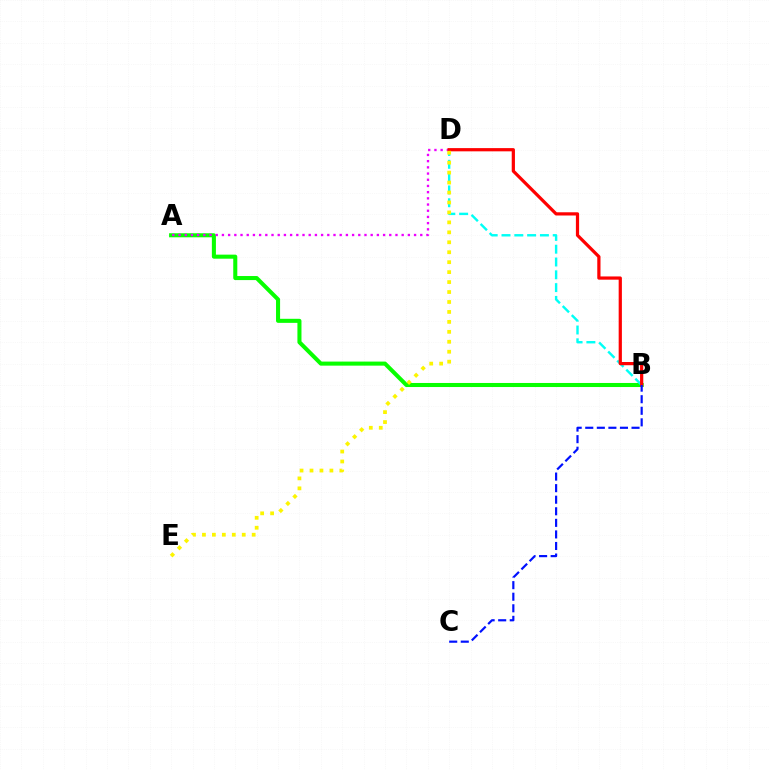{('A', 'B'): [{'color': '#08ff00', 'line_style': 'solid', 'thickness': 2.92}], ('B', 'D'): [{'color': '#00fff6', 'line_style': 'dashed', 'thickness': 1.74}, {'color': '#ff0000', 'line_style': 'solid', 'thickness': 2.32}], ('A', 'D'): [{'color': '#ee00ff', 'line_style': 'dotted', 'thickness': 1.68}], ('D', 'E'): [{'color': '#fcf500', 'line_style': 'dotted', 'thickness': 2.7}], ('B', 'C'): [{'color': '#0010ff', 'line_style': 'dashed', 'thickness': 1.57}]}